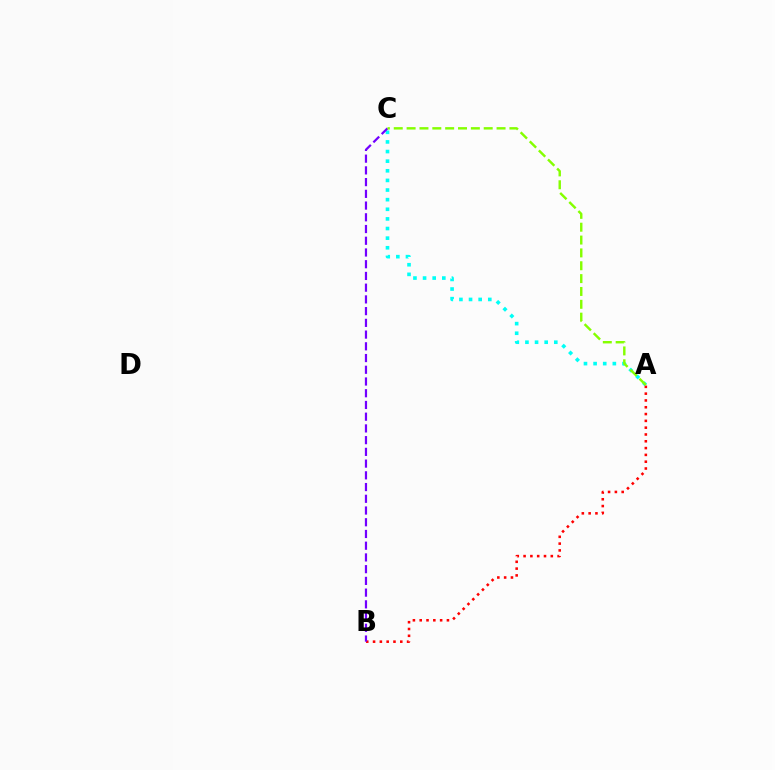{('A', 'C'): [{'color': '#00fff6', 'line_style': 'dotted', 'thickness': 2.61}, {'color': '#84ff00', 'line_style': 'dashed', 'thickness': 1.75}], ('A', 'B'): [{'color': '#ff0000', 'line_style': 'dotted', 'thickness': 1.85}], ('B', 'C'): [{'color': '#7200ff', 'line_style': 'dashed', 'thickness': 1.59}]}